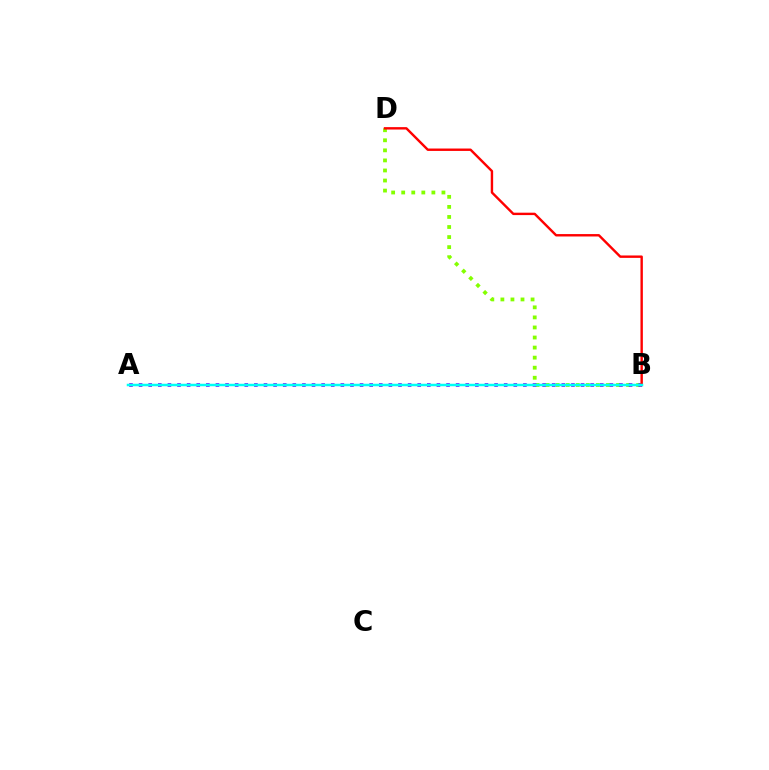{('B', 'D'): [{'color': '#84ff00', 'line_style': 'dotted', 'thickness': 2.73}, {'color': '#ff0000', 'line_style': 'solid', 'thickness': 1.73}], ('A', 'B'): [{'color': '#7200ff', 'line_style': 'dotted', 'thickness': 2.61}, {'color': '#00fff6', 'line_style': 'solid', 'thickness': 1.79}]}